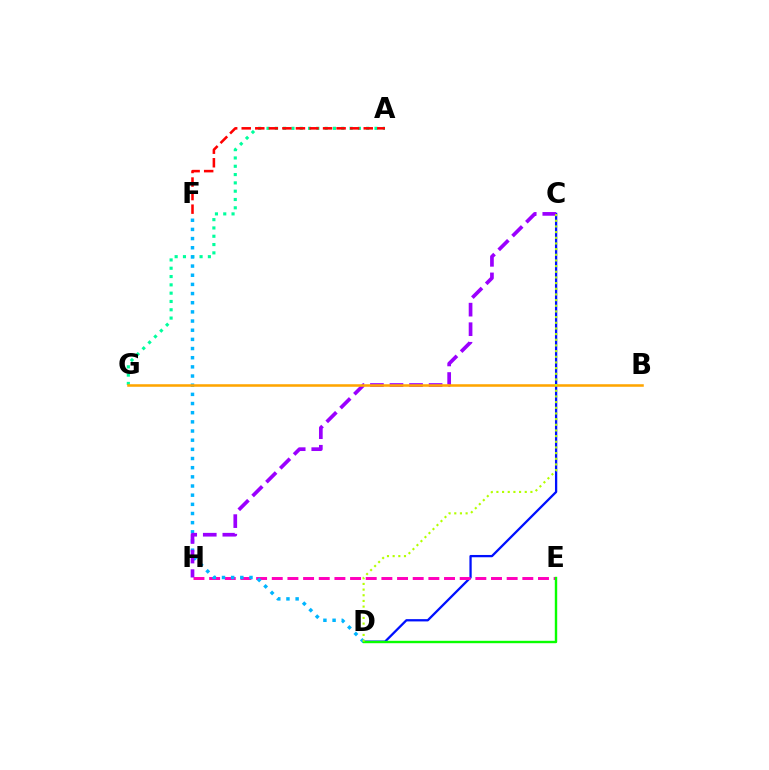{('C', 'D'): [{'color': '#0010ff', 'line_style': 'solid', 'thickness': 1.64}, {'color': '#b3ff00', 'line_style': 'dotted', 'thickness': 1.54}], ('E', 'H'): [{'color': '#ff00bd', 'line_style': 'dashed', 'thickness': 2.13}], ('A', 'G'): [{'color': '#00ff9d', 'line_style': 'dotted', 'thickness': 2.26}], ('A', 'F'): [{'color': '#ff0000', 'line_style': 'dashed', 'thickness': 1.84}], ('D', 'F'): [{'color': '#00b5ff', 'line_style': 'dotted', 'thickness': 2.49}], ('C', 'H'): [{'color': '#9b00ff', 'line_style': 'dashed', 'thickness': 2.66}], ('D', 'E'): [{'color': '#08ff00', 'line_style': 'solid', 'thickness': 1.73}], ('B', 'G'): [{'color': '#ffa500', 'line_style': 'solid', 'thickness': 1.84}]}